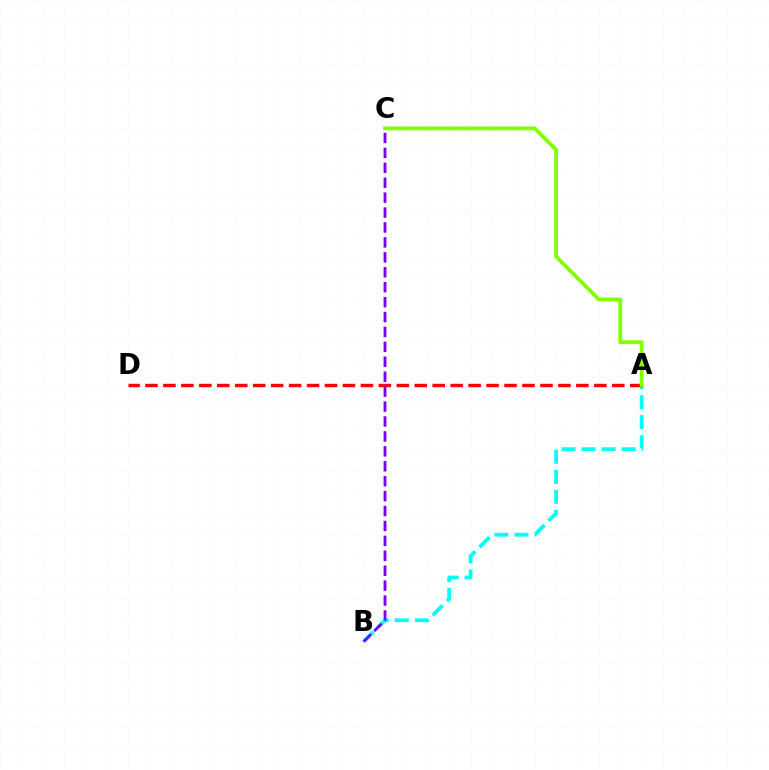{('A', 'B'): [{'color': '#00fff6', 'line_style': 'dashed', 'thickness': 2.72}], ('A', 'D'): [{'color': '#ff0000', 'line_style': 'dashed', 'thickness': 2.44}], ('B', 'C'): [{'color': '#7200ff', 'line_style': 'dashed', 'thickness': 2.03}], ('A', 'C'): [{'color': '#84ff00', 'line_style': 'solid', 'thickness': 2.75}]}